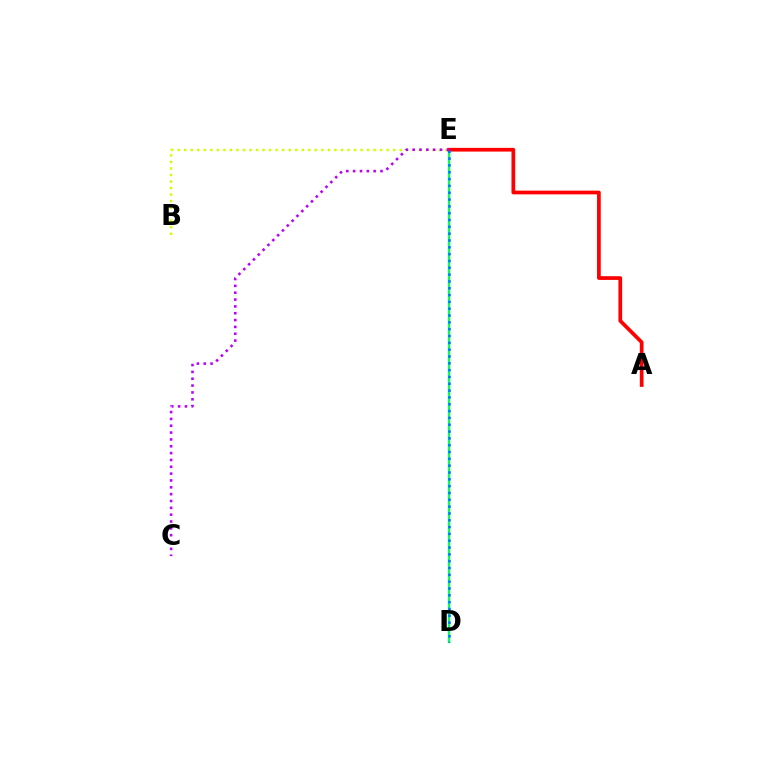{('D', 'E'): [{'color': '#00ff5c', 'line_style': 'solid', 'thickness': 1.66}, {'color': '#0074ff', 'line_style': 'dotted', 'thickness': 1.85}], ('B', 'E'): [{'color': '#d1ff00', 'line_style': 'dotted', 'thickness': 1.77}], ('A', 'E'): [{'color': '#ff0000', 'line_style': 'solid', 'thickness': 2.68}], ('C', 'E'): [{'color': '#b900ff', 'line_style': 'dotted', 'thickness': 1.86}]}